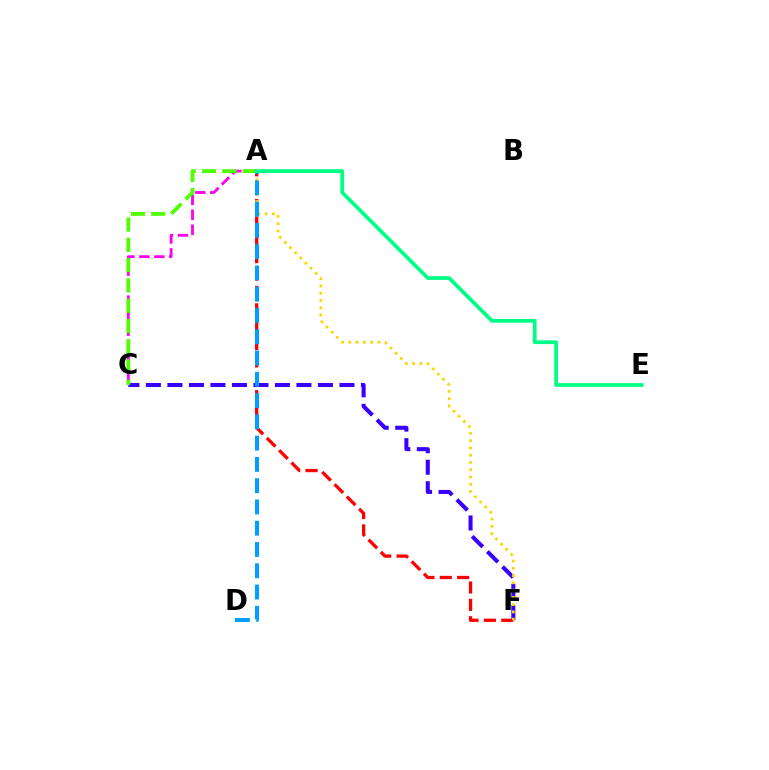{('C', 'F'): [{'color': '#3700ff', 'line_style': 'dashed', 'thickness': 2.92}], ('A', 'C'): [{'color': '#ff00ed', 'line_style': 'dashed', 'thickness': 2.04}, {'color': '#4fff00', 'line_style': 'dashed', 'thickness': 2.75}], ('A', 'F'): [{'color': '#ff0000', 'line_style': 'dashed', 'thickness': 2.36}, {'color': '#ffd500', 'line_style': 'dotted', 'thickness': 1.97}], ('A', 'D'): [{'color': '#009eff', 'line_style': 'dashed', 'thickness': 2.89}], ('A', 'E'): [{'color': '#00ff86', 'line_style': 'solid', 'thickness': 2.71}]}